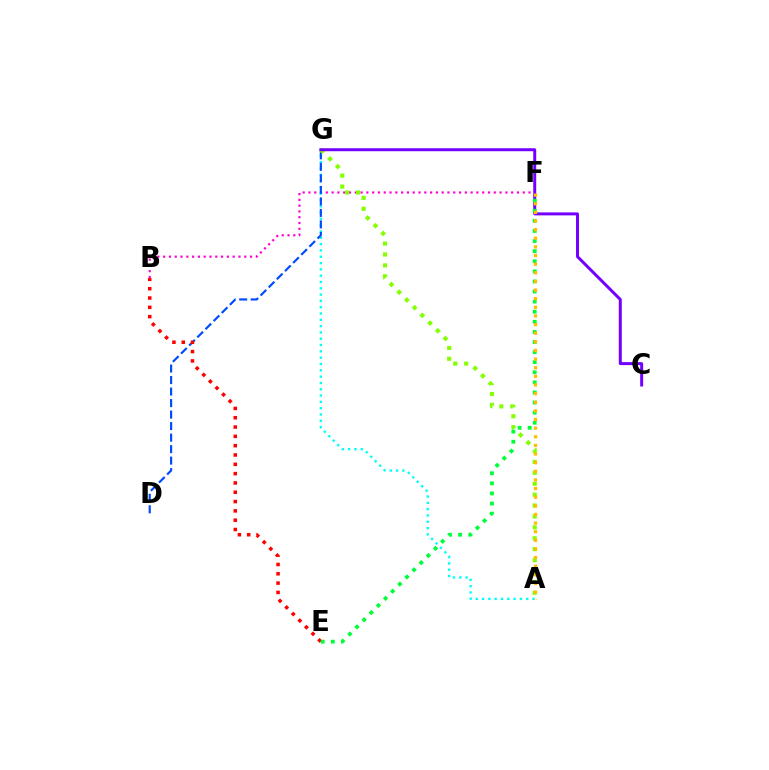{('B', 'F'): [{'color': '#ff00cf', 'line_style': 'dotted', 'thickness': 1.57}], ('A', 'G'): [{'color': '#00fff6', 'line_style': 'dotted', 'thickness': 1.71}, {'color': '#84ff00', 'line_style': 'dotted', 'thickness': 2.96}], ('D', 'G'): [{'color': '#004bff', 'line_style': 'dashed', 'thickness': 1.56}], ('B', 'E'): [{'color': '#ff0000', 'line_style': 'dotted', 'thickness': 2.53}], ('C', 'G'): [{'color': '#7200ff', 'line_style': 'solid', 'thickness': 2.14}], ('E', 'F'): [{'color': '#00ff39', 'line_style': 'dotted', 'thickness': 2.74}], ('A', 'F'): [{'color': '#ffbd00', 'line_style': 'dotted', 'thickness': 2.34}]}